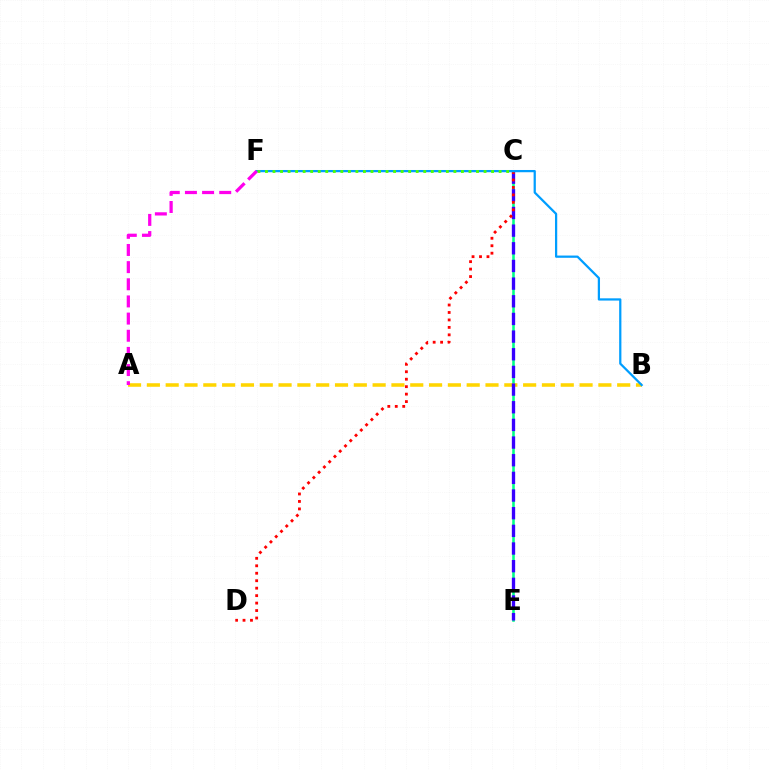{('C', 'E'): [{'color': '#00ff86', 'line_style': 'solid', 'thickness': 1.85}, {'color': '#3700ff', 'line_style': 'dashed', 'thickness': 2.4}], ('A', 'B'): [{'color': '#ffd500', 'line_style': 'dashed', 'thickness': 2.56}], ('C', 'D'): [{'color': '#ff0000', 'line_style': 'dotted', 'thickness': 2.03}], ('B', 'F'): [{'color': '#009eff', 'line_style': 'solid', 'thickness': 1.61}], ('C', 'F'): [{'color': '#4fff00', 'line_style': 'dotted', 'thickness': 2.05}], ('A', 'F'): [{'color': '#ff00ed', 'line_style': 'dashed', 'thickness': 2.33}]}